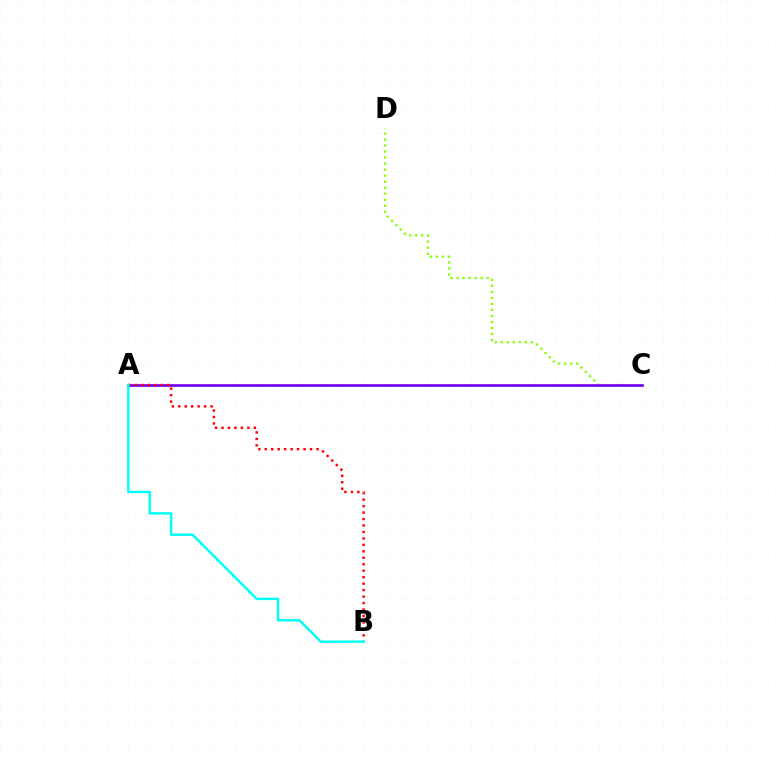{('C', 'D'): [{'color': '#84ff00', 'line_style': 'dotted', 'thickness': 1.64}], ('A', 'C'): [{'color': '#7200ff', 'line_style': 'solid', 'thickness': 1.92}], ('A', 'B'): [{'color': '#ff0000', 'line_style': 'dotted', 'thickness': 1.76}, {'color': '#00fff6', 'line_style': 'solid', 'thickness': 1.75}]}